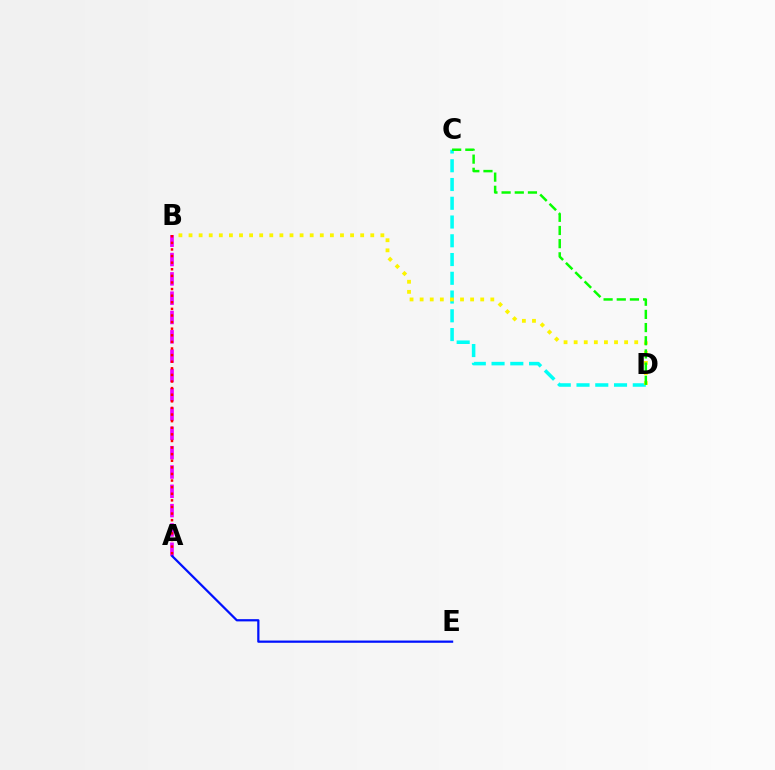{('A', 'B'): [{'color': '#ee00ff', 'line_style': 'dashed', 'thickness': 2.62}, {'color': '#ff0000', 'line_style': 'dotted', 'thickness': 1.79}], ('C', 'D'): [{'color': '#00fff6', 'line_style': 'dashed', 'thickness': 2.55}, {'color': '#08ff00', 'line_style': 'dashed', 'thickness': 1.79}], ('B', 'D'): [{'color': '#fcf500', 'line_style': 'dotted', 'thickness': 2.74}], ('A', 'E'): [{'color': '#0010ff', 'line_style': 'solid', 'thickness': 1.61}]}